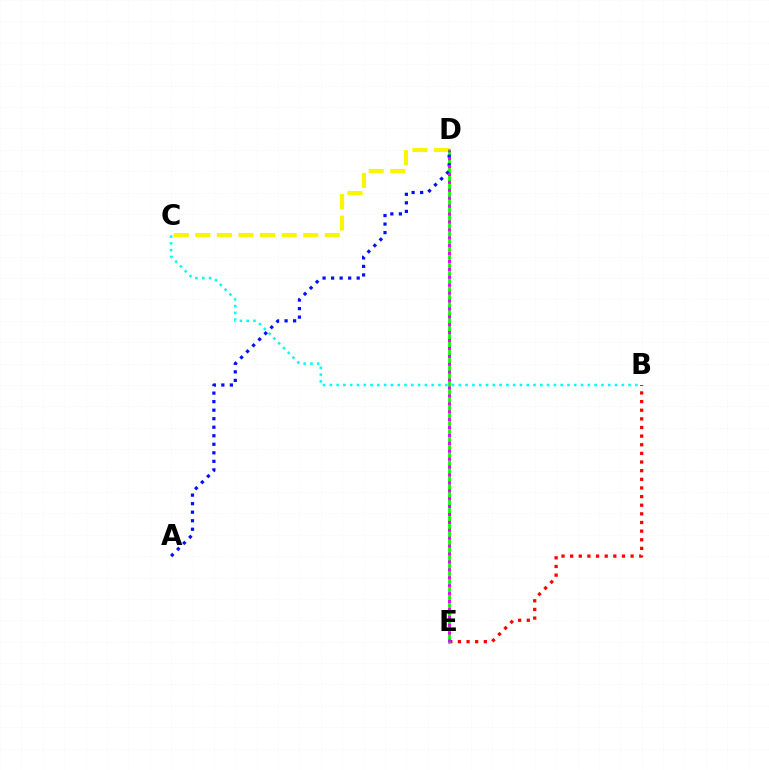{('B', 'E'): [{'color': '#ff0000', 'line_style': 'dotted', 'thickness': 2.35}], ('C', 'D'): [{'color': '#fcf500', 'line_style': 'dashed', 'thickness': 2.93}], ('D', 'E'): [{'color': '#08ff00', 'line_style': 'solid', 'thickness': 1.99}, {'color': '#ee00ff', 'line_style': 'dotted', 'thickness': 2.15}], ('B', 'C'): [{'color': '#00fff6', 'line_style': 'dotted', 'thickness': 1.84}], ('A', 'D'): [{'color': '#0010ff', 'line_style': 'dotted', 'thickness': 2.32}]}